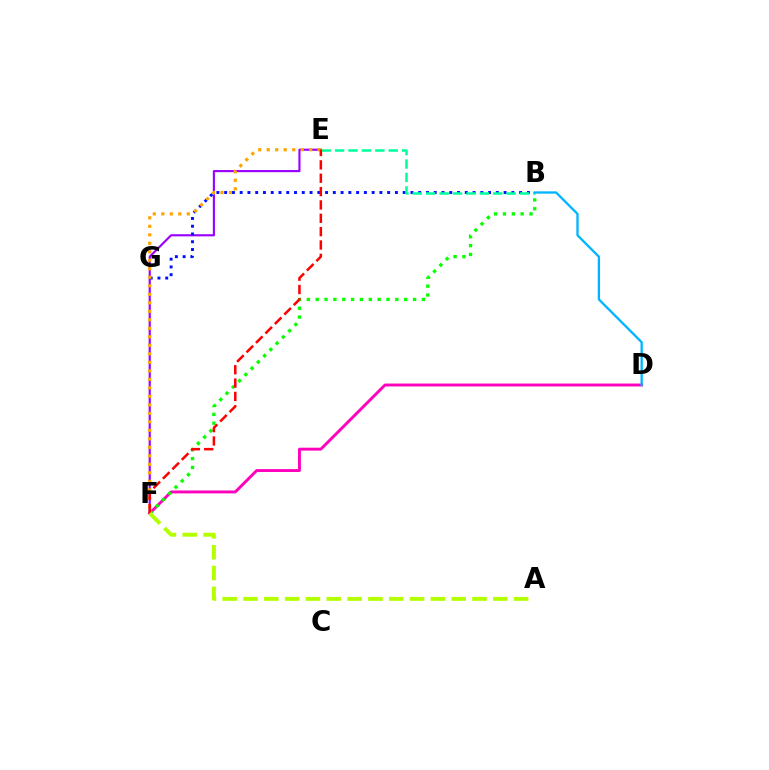{('E', 'F'): [{'color': '#9b00ff', 'line_style': 'solid', 'thickness': 1.54}, {'color': '#ffa500', 'line_style': 'dotted', 'thickness': 2.31}, {'color': '#ff0000', 'line_style': 'dashed', 'thickness': 1.81}], ('D', 'F'): [{'color': '#ff00bd', 'line_style': 'solid', 'thickness': 2.09}], ('B', 'G'): [{'color': '#0010ff', 'line_style': 'dotted', 'thickness': 2.11}], ('B', 'F'): [{'color': '#08ff00', 'line_style': 'dotted', 'thickness': 2.4}], ('B', 'E'): [{'color': '#00ff9d', 'line_style': 'dashed', 'thickness': 1.82}], ('B', 'D'): [{'color': '#00b5ff', 'line_style': 'solid', 'thickness': 1.66}], ('A', 'F'): [{'color': '#b3ff00', 'line_style': 'dashed', 'thickness': 2.83}]}